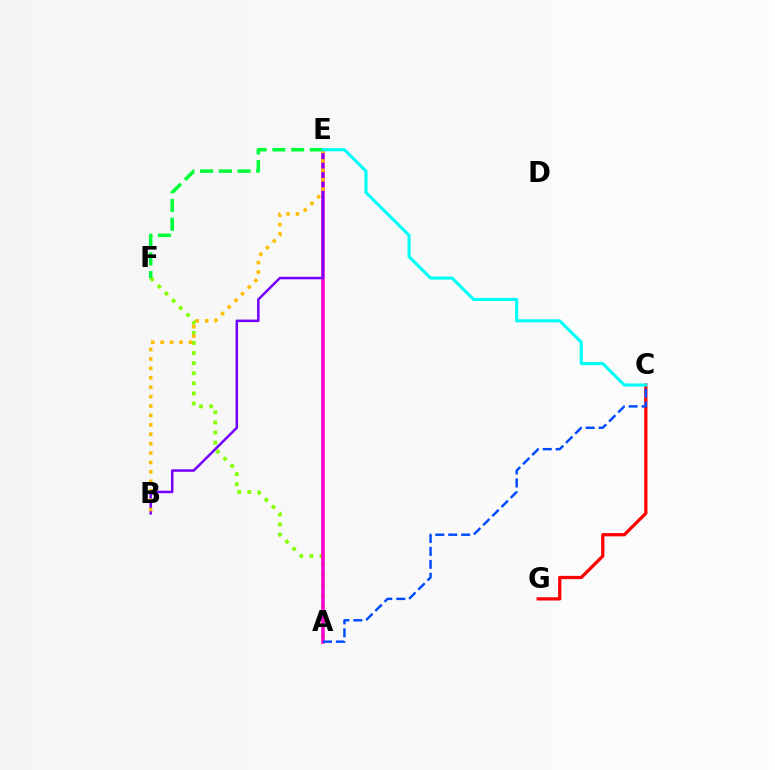{('A', 'F'): [{'color': '#84ff00', 'line_style': 'dotted', 'thickness': 2.75}], ('C', 'G'): [{'color': '#ff0000', 'line_style': 'solid', 'thickness': 2.34}], ('A', 'E'): [{'color': '#ff00cf', 'line_style': 'solid', 'thickness': 2.56}], ('B', 'E'): [{'color': '#7200ff', 'line_style': 'solid', 'thickness': 1.8}, {'color': '#ffbd00', 'line_style': 'dotted', 'thickness': 2.56}], ('E', 'F'): [{'color': '#00ff39', 'line_style': 'dashed', 'thickness': 2.55}], ('C', 'E'): [{'color': '#00fff6', 'line_style': 'solid', 'thickness': 2.23}], ('A', 'C'): [{'color': '#004bff', 'line_style': 'dashed', 'thickness': 1.76}]}